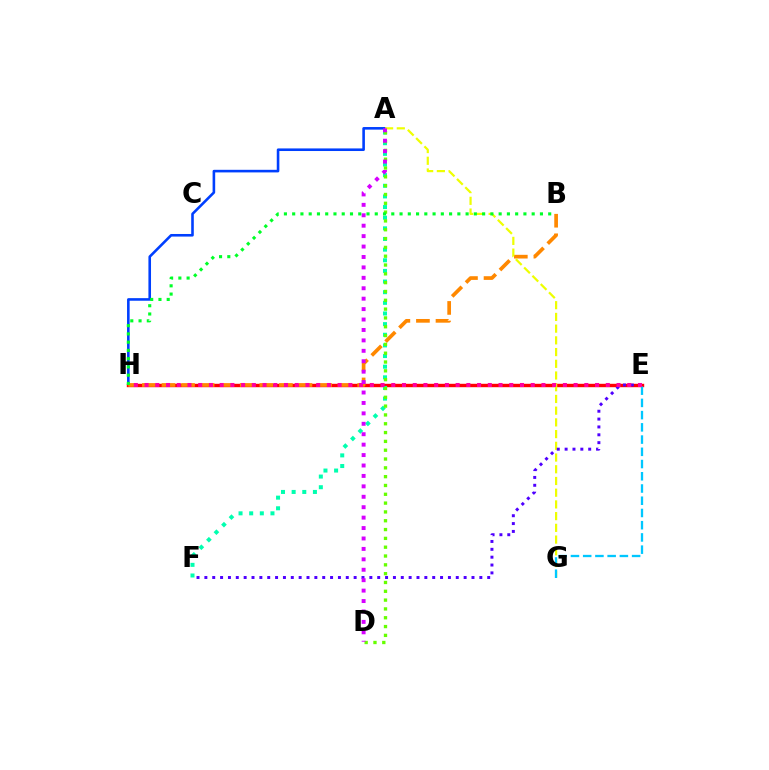{('A', 'H'): [{'color': '#003fff', 'line_style': 'solid', 'thickness': 1.87}], ('E', 'H'): [{'color': '#ff0000', 'line_style': 'solid', 'thickness': 2.45}, {'color': '#ff00a0', 'line_style': 'dotted', 'thickness': 2.91}], ('B', 'H'): [{'color': '#ff8800', 'line_style': 'dashed', 'thickness': 2.66}, {'color': '#00ff27', 'line_style': 'dotted', 'thickness': 2.24}], ('A', 'G'): [{'color': '#eeff00', 'line_style': 'dashed', 'thickness': 1.59}], ('E', 'G'): [{'color': '#00c7ff', 'line_style': 'dashed', 'thickness': 1.66}], ('E', 'F'): [{'color': '#4f00ff', 'line_style': 'dotted', 'thickness': 2.13}], ('A', 'F'): [{'color': '#00ffaf', 'line_style': 'dotted', 'thickness': 2.89}], ('A', 'D'): [{'color': '#66ff00', 'line_style': 'dotted', 'thickness': 2.4}, {'color': '#d600ff', 'line_style': 'dotted', 'thickness': 2.83}]}